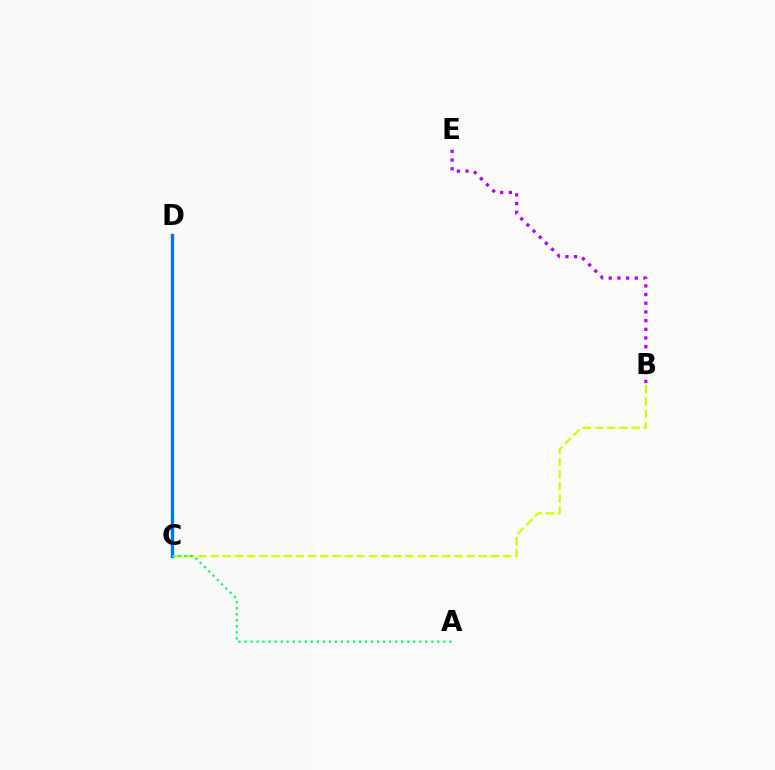{('C', 'D'): [{'color': '#ff0000', 'line_style': 'solid', 'thickness': 1.82}, {'color': '#0074ff', 'line_style': 'solid', 'thickness': 2.42}], ('B', 'C'): [{'color': '#d1ff00', 'line_style': 'dashed', 'thickness': 1.66}], ('B', 'E'): [{'color': '#b900ff', 'line_style': 'dotted', 'thickness': 2.36}], ('A', 'C'): [{'color': '#00ff5c', 'line_style': 'dotted', 'thickness': 1.64}]}